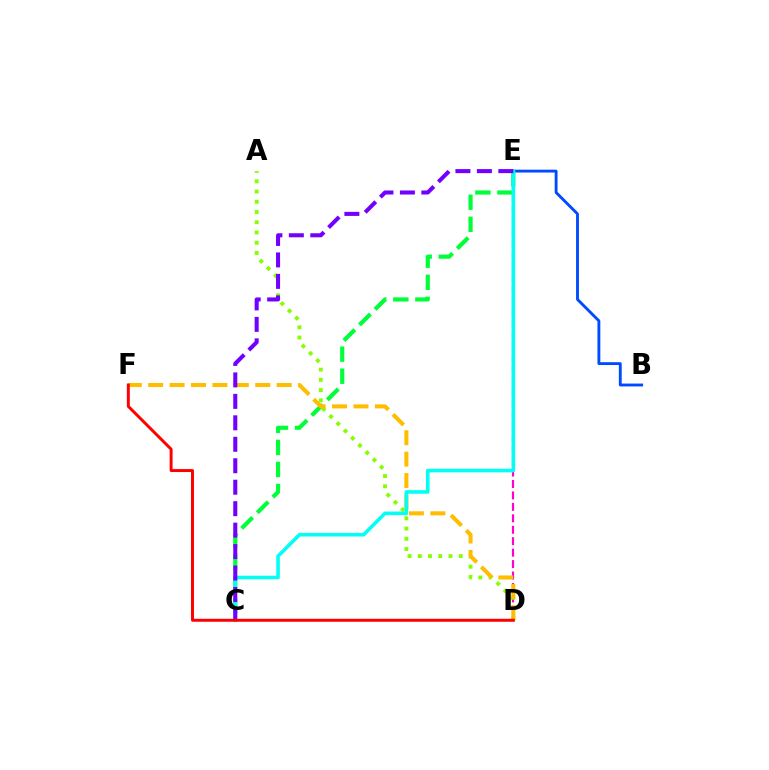{('B', 'E'): [{'color': '#004bff', 'line_style': 'solid', 'thickness': 2.06}], ('C', 'E'): [{'color': '#00ff39', 'line_style': 'dashed', 'thickness': 3.0}, {'color': '#00fff6', 'line_style': 'solid', 'thickness': 2.57}, {'color': '#7200ff', 'line_style': 'dashed', 'thickness': 2.92}], ('D', 'E'): [{'color': '#ff00cf', 'line_style': 'dashed', 'thickness': 1.55}], ('A', 'D'): [{'color': '#84ff00', 'line_style': 'dotted', 'thickness': 2.78}], ('D', 'F'): [{'color': '#ffbd00', 'line_style': 'dashed', 'thickness': 2.91}, {'color': '#ff0000', 'line_style': 'solid', 'thickness': 2.13}]}